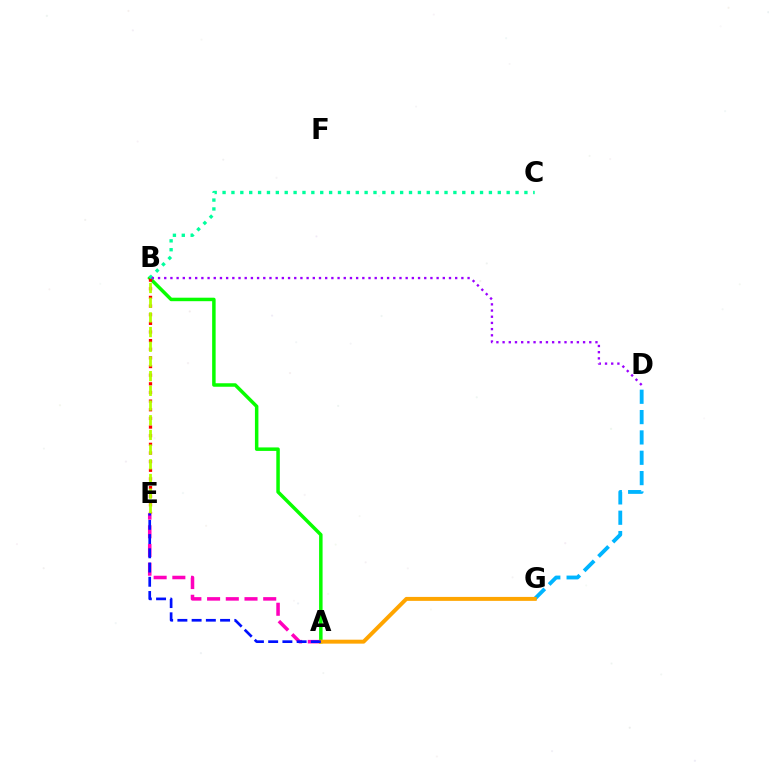{('A', 'E'): [{'color': '#ff00bd', 'line_style': 'dashed', 'thickness': 2.54}, {'color': '#0010ff', 'line_style': 'dashed', 'thickness': 1.93}], ('D', 'G'): [{'color': '#00b5ff', 'line_style': 'dashed', 'thickness': 2.76}], ('A', 'B'): [{'color': '#08ff00', 'line_style': 'solid', 'thickness': 2.51}], ('B', 'E'): [{'color': '#ff0000', 'line_style': 'dotted', 'thickness': 2.35}, {'color': '#b3ff00', 'line_style': 'dashed', 'thickness': 2.0}], ('A', 'G'): [{'color': '#ffa500', 'line_style': 'solid', 'thickness': 2.84}], ('B', 'C'): [{'color': '#00ff9d', 'line_style': 'dotted', 'thickness': 2.41}], ('B', 'D'): [{'color': '#9b00ff', 'line_style': 'dotted', 'thickness': 1.68}]}